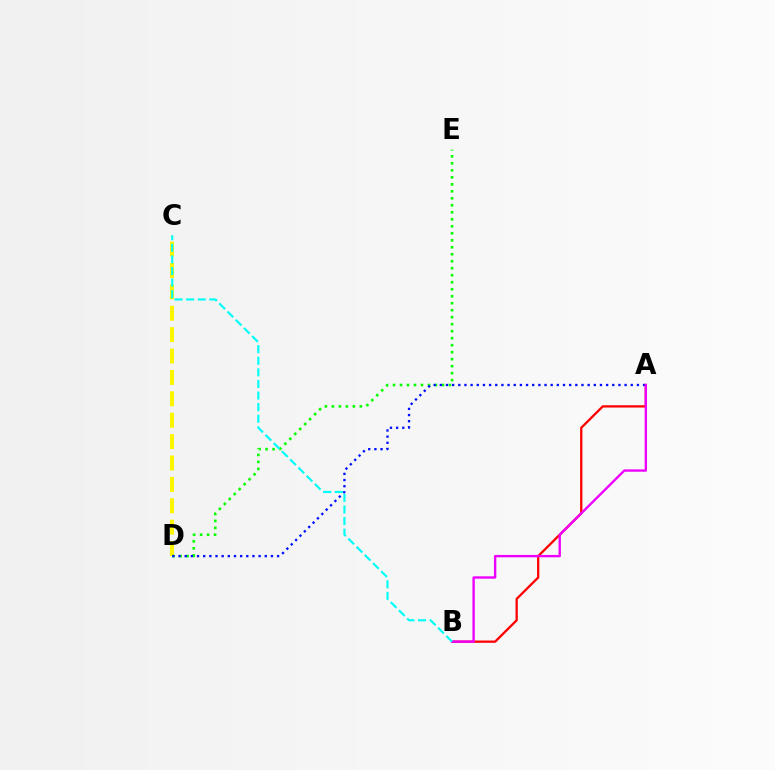{('A', 'B'): [{'color': '#ff0000', 'line_style': 'solid', 'thickness': 1.65}, {'color': '#ee00ff', 'line_style': 'solid', 'thickness': 1.7}], ('C', 'D'): [{'color': '#fcf500', 'line_style': 'dashed', 'thickness': 2.91}], ('D', 'E'): [{'color': '#08ff00', 'line_style': 'dotted', 'thickness': 1.9}], ('A', 'D'): [{'color': '#0010ff', 'line_style': 'dotted', 'thickness': 1.67}], ('B', 'C'): [{'color': '#00fff6', 'line_style': 'dashed', 'thickness': 1.58}]}